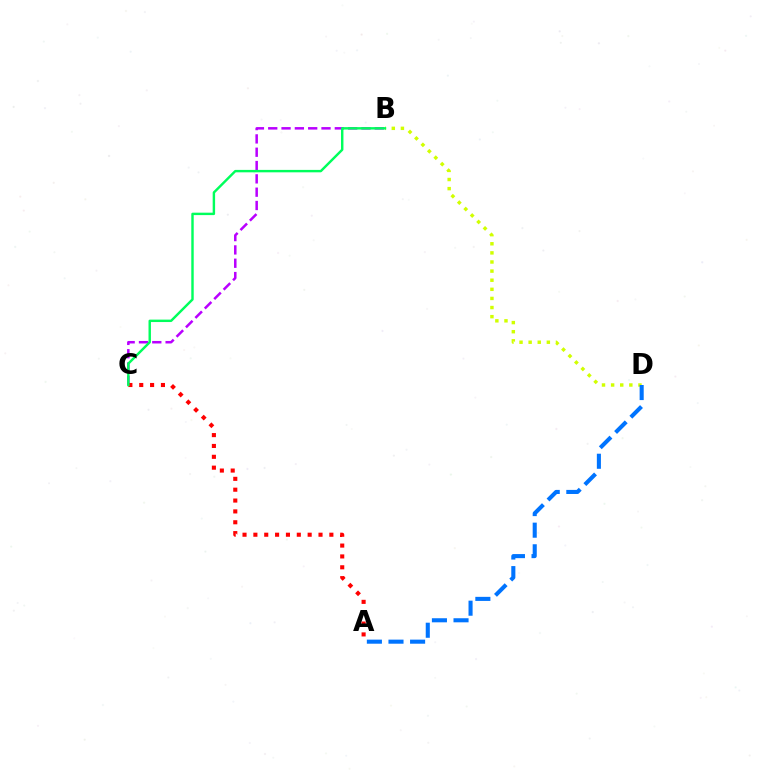{('B', 'D'): [{'color': '#d1ff00', 'line_style': 'dotted', 'thickness': 2.47}], ('B', 'C'): [{'color': '#b900ff', 'line_style': 'dashed', 'thickness': 1.81}, {'color': '#00ff5c', 'line_style': 'solid', 'thickness': 1.75}], ('A', 'D'): [{'color': '#0074ff', 'line_style': 'dashed', 'thickness': 2.94}], ('A', 'C'): [{'color': '#ff0000', 'line_style': 'dotted', 'thickness': 2.95}]}